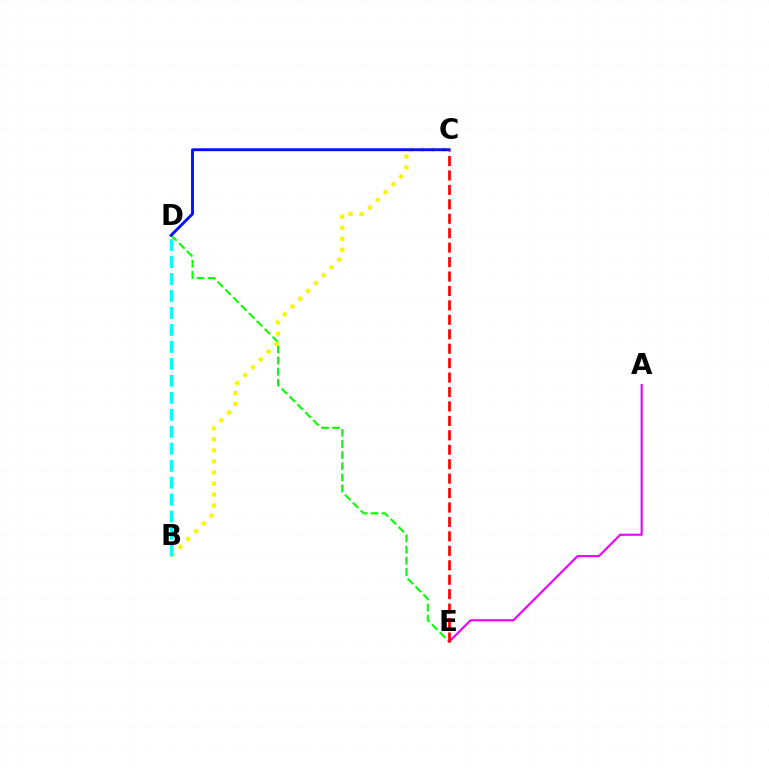{('D', 'E'): [{'color': '#08ff00', 'line_style': 'dashed', 'thickness': 1.51}], ('A', 'E'): [{'color': '#ee00ff', 'line_style': 'solid', 'thickness': 1.53}], ('B', 'C'): [{'color': '#fcf500', 'line_style': 'dotted', 'thickness': 3.0}], ('C', 'D'): [{'color': '#0010ff', 'line_style': 'solid', 'thickness': 2.07}], ('B', 'D'): [{'color': '#00fff6', 'line_style': 'dashed', 'thickness': 2.31}], ('C', 'E'): [{'color': '#ff0000', 'line_style': 'dashed', 'thickness': 1.96}]}